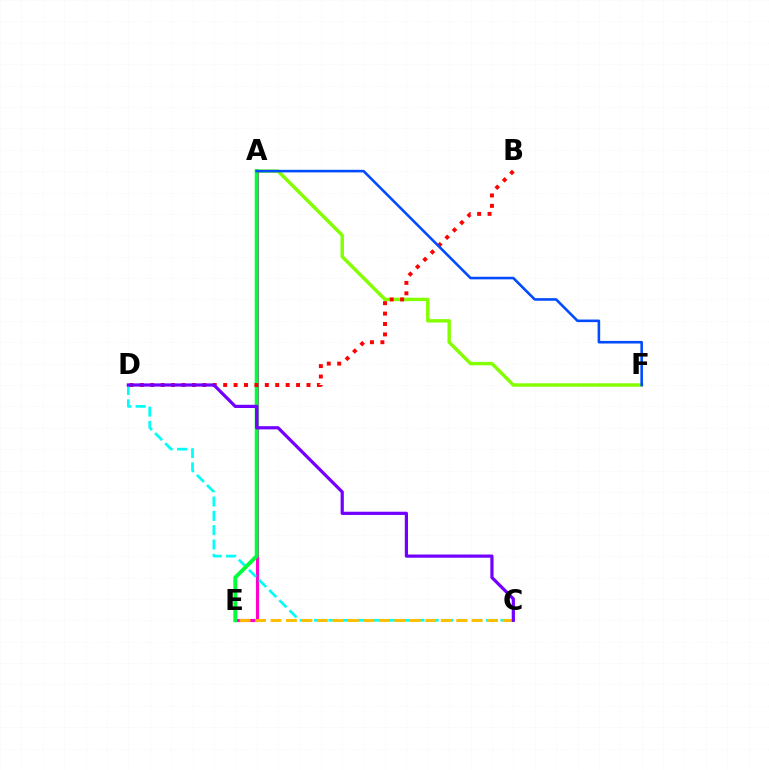{('A', 'F'): [{'color': '#84ff00', 'line_style': 'solid', 'thickness': 2.47}, {'color': '#004bff', 'line_style': 'solid', 'thickness': 1.86}], ('A', 'E'): [{'color': '#ff00cf', 'line_style': 'solid', 'thickness': 2.25}, {'color': '#00ff39', 'line_style': 'solid', 'thickness': 2.79}], ('C', 'D'): [{'color': '#00fff6', 'line_style': 'dashed', 'thickness': 1.95}, {'color': '#7200ff', 'line_style': 'solid', 'thickness': 2.32}], ('B', 'D'): [{'color': '#ff0000', 'line_style': 'dotted', 'thickness': 2.83}], ('C', 'E'): [{'color': '#ffbd00', 'line_style': 'dashed', 'thickness': 2.1}]}